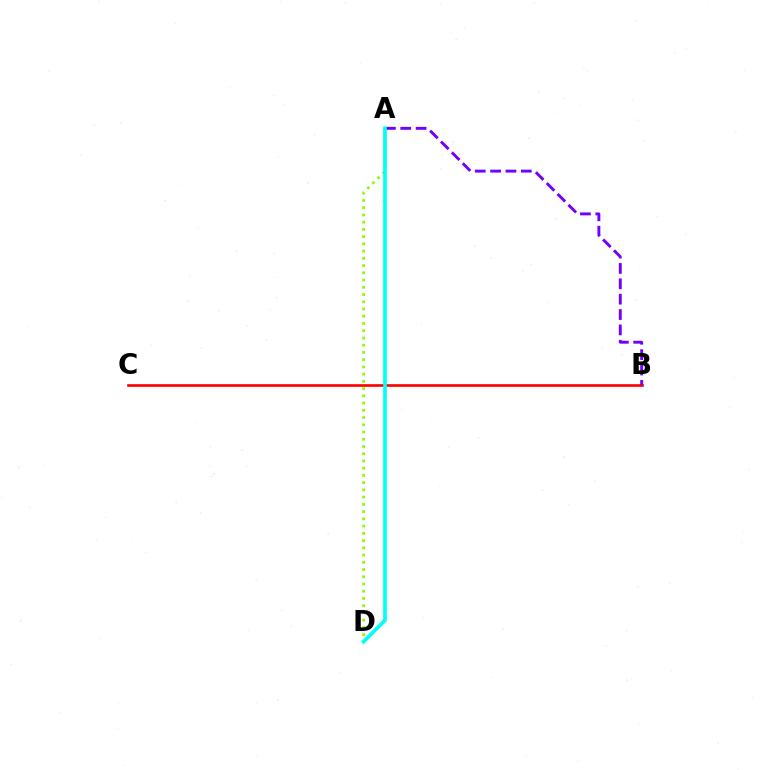{('A', 'D'): [{'color': '#84ff00', 'line_style': 'dotted', 'thickness': 1.97}, {'color': '#00fff6', 'line_style': 'solid', 'thickness': 2.65}], ('B', 'C'): [{'color': '#ff0000', 'line_style': 'solid', 'thickness': 1.91}], ('A', 'B'): [{'color': '#7200ff', 'line_style': 'dashed', 'thickness': 2.09}]}